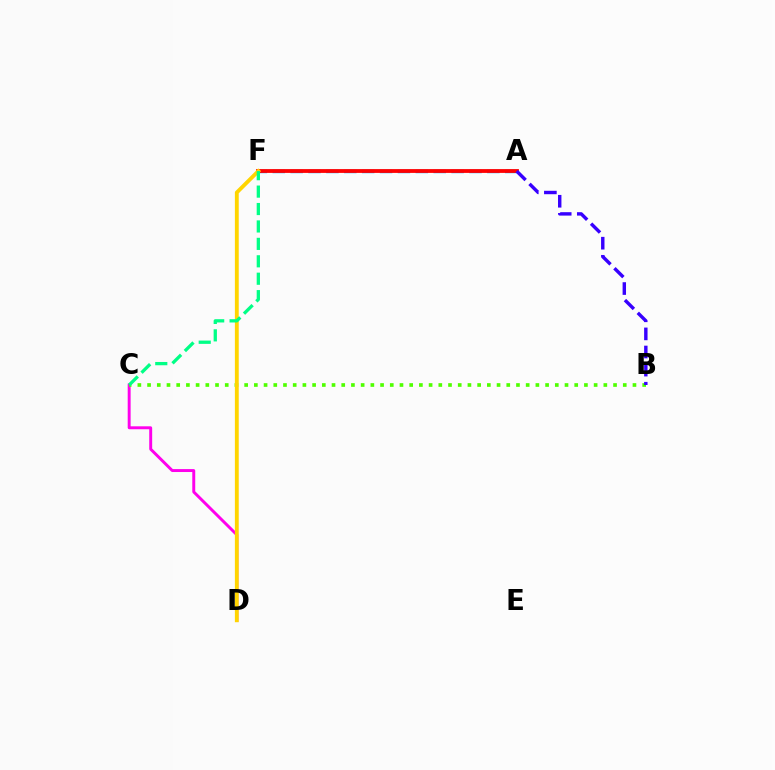{('A', 'F'): [{'color': '#009eff', 'line_style': 'dashed', 'thickness': 2.43}, {'color': '#ff0000', 'line_style': 'solid', 'thickness': 2.74}], ('C', 'D'): [{'color': '#ff00ed', 'line_style': 'solid', 'thickness': 2.11}], ('B', 'C'): [{'color': '#4fff00', 'line_style': 'dotted', 'thickness': 2.64}], ('A', 'B'): [{'color': '#3700ff', 'line_style': 'dashed', 'thickness': 2.46}], ('D', 'F'): [{'color': '#ffd500', 'line_style': 'solid', 'thickness': 2.78}], ('C', 'F'): [{'color': '#00ff86', 'line_style': 'dashed', 'thickness': 2.37}]}